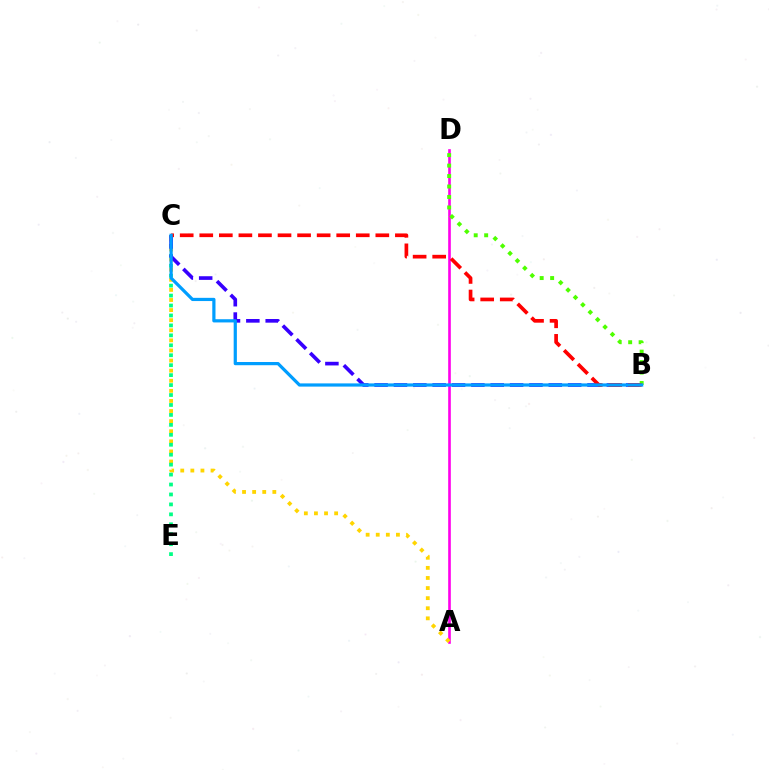{('A', 'D'): [{'color': '#ff00ed', 'line_style': 'solid', 'thickness': 1.9}], ('A', 'C'): [{'color': '#ffd500', 'line_style': 'dotted', 'thickness': 2.74}], ('B', 'D'): [{'color': '#4fff00', 'line_style': 'dotted', 'thickness': 2.84}], ('C', 'E'): [{'color': '#00ff86', 'line_style': 'dotted', 'thickness': 2.7}], ('B', 'C'): [{'color': '#3700ff', 'line_style': 'dashed', 'thickness': 2.63}, {'color': '#ff0000', 'line_style': 'dashed', 'thickness': 2.66}, {'color': '#009eff', 'line_style': 'solid', 'thickness': 2.31}]}